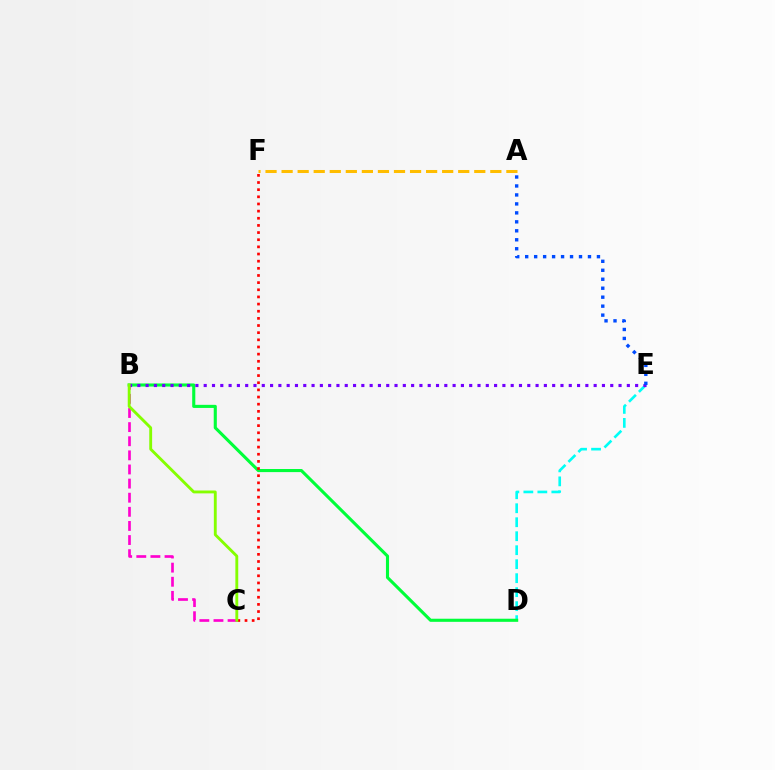{('B', 'C'): [{'color': '#ff00cf', 'line_style': 'dashed', 'thickness': 1.92}, {'color': '#84ff00', 'line_style': 'solid', 'thickness': 2.06}], ('D', 'E'): [{'color': '#00fff6', 'line_style': 'dashed', 'thickness': 1.9}], ('B', 'D'): [{'color': '#00ff39', 'line_style': 'solid', 'thickness': 2.23}], ('B', 'E'): [{'color': '#7200ff', 'line_style': 'dotted', 'thickness': 2.25}], ('A', 'E'): [{'color': '#004bff', 'line_style': 'dotted', 'thickness': 2.44}], ('A', 'F'): [{'color': '#ffbd00', 'line_style': 'dashed', 'thickness': 2.18}], ('C', 'F'): [{'color': '#ff0000', 'line_style': 'dotted', 'thickness': 1.94}]}